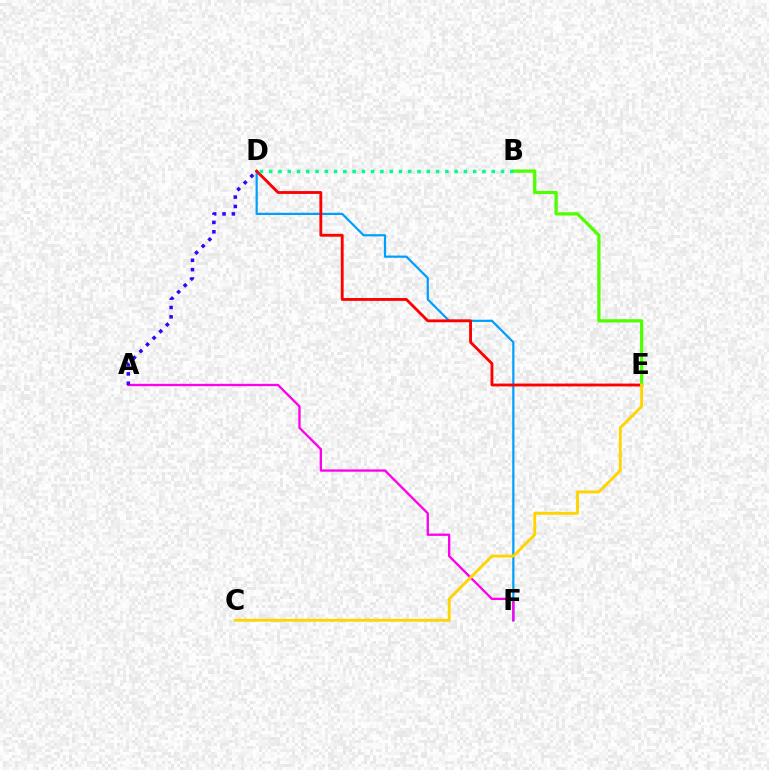{('D', 'F'): [{'color': '#009eff', 'line_style': 'solid', 'thickness': 1.59}], ('D', 'E'): [{'color': '#ff0000', 'line_style': 'solid', 'thickness': 2.05}], ('A', 'F'): [{'color': '#ff00ed', 'line_style': 'solid', 'thickness': 1.67}], ('B', 'E'): [{'color': '#4fff00', 'line_style': 'solid', 'thickness': 2.34}], ('A', 'D'): [{'color': '#3700ff', 'line_style': 'dotted', 'thickness': 2.54}], ('B', 'D'): [{'color': '#00ff86', 'line_style': 'dotted', 'thickness': 2.52}], ('C', 'E'): [{'color': '#ffd500', 'line_style': 'solid', 'thickness': 2.07}]}